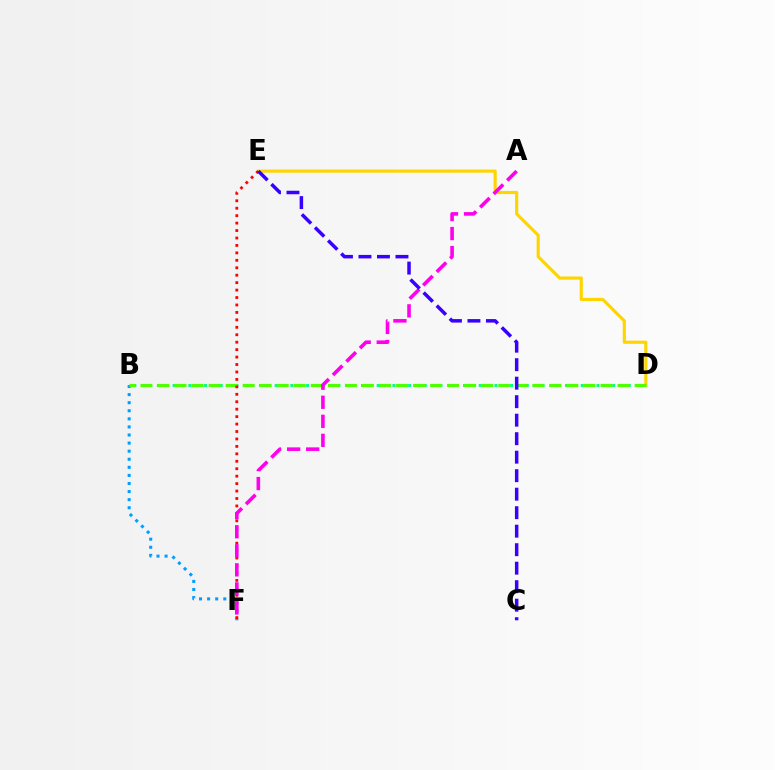{('B', 'F'): [{'color': '#009eff', 'line_style': 'dotted', 'thickness': 2.2}], ('B', 'D'): [{'color': '#00ff86', 'line_style': 'dotted', 'thickness': 2.13}, {'color': '#4fff00', 'line_style': 'dashed', 'thickness': 2.31}], ('D', 'E'): [{'color': '#ffd500', 'line_style': 'solid', 'thickness': 2.27}], ('E', 'F'): [{'color': '#ff0000', 'line_style': 'dotted', 'thickness': 2.02}], ('A', 'F'): [{'color': '#ff00ed', 'line_style': 'dashed', 'thickness': 2.59}], ('C', 'E'): [{'color': '#3700ff', 'line_style': 'dashed', 'thickness': 2.51}]}